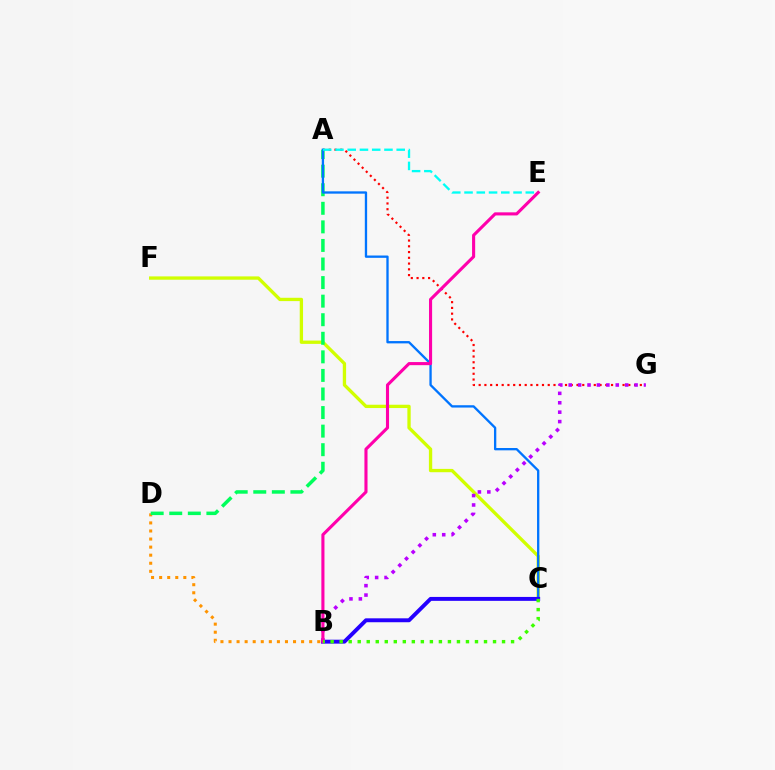{('C', 'F'): [{'color': '#d1ff00', 'line_style': 'solid', 'thickness': 2.39}], ('B', 'D'): [{'color': '#ff9400', 'line_style': 'dotted', 'thickness': 2.19}], ('A', 'D'): [{'color': '#00ff5c', 'line_style': 'dashed', 'thickness': 2.52}], ('A', 'G'): [{'color': '#ff0000', 'line_style': 'dotted', 'thickness': 1.56}], ('A', 'C'): [{'color': '#0074ff', 'line_style': 'solid', 'thickness': 1.67}], ('A', 'E'): [{'color': '#00fff6', 'line_style': 'dashed', 'thickness': 1.66}], ('B', 'C'): [{'color': '#2500ff', 'line_style': 'solid', 'thickness': 2.82}, {'color': '#3dff00', 'line_style': 'dotted', 'thickness': 2.45}], ('B', 'G'): [{'color': '#b900ff', 'line_style': 'dotted', 'thickness': 2.56}], ('B', 'E'): [{'color': '#ff00ac', 'line_style': 'solid', 'thickness': 2.23}]}